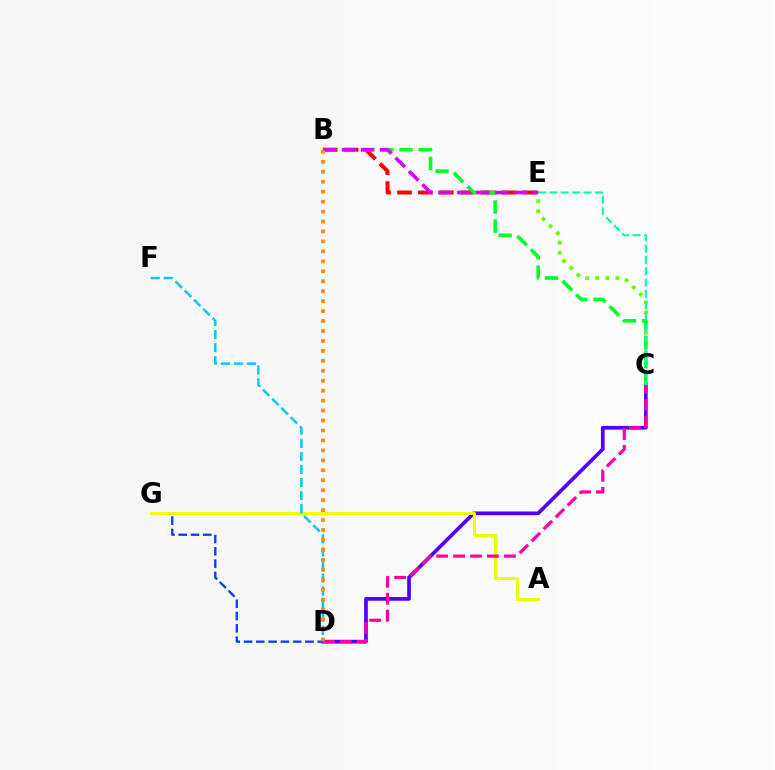{('D', 'G'): [{'color': '#003fff', 'line_style': 'dashed', 'thickness': 1.67}], ('C', 'D'): [{'color': '#4f00ff', 'line_style': 'solid', 'thickness': 2.65}, {'color': '#ff00a0', 'line_style': 'dashed', 'thickness': 2.3}], ('A', 'G'): [{'color': '#eeff00', 'line_style': 'solid', 'thickness': 2.16}], ('B', 'E'): [{'color': '#ff0000', 'line_style': 'dashed', 'thickness': 2.84}, {'color': '#d600ff', 'line_style': 'dashed', 'thickness': 2.58}], ('C', 'E'): [{'color': '#66ff00', 'line_style': 'dotted', 'thickness': 2.74}, {'color': '#00ffaf', 'line_style': 'dashed', 'thickness': 1.54}], ('B', 'C'): [{'color': '#00ff27', 'line_style': 'dashed', 'thickness': 2.6}], ('D', 'F'): [{'color': '#00c7ff', 'line_style': 'dashed', 'thickness': 1.77}], ('B', 'D'): [{'color': '#ff8800', 'line_style': 'dotted', 'thickness': 2.7}]}